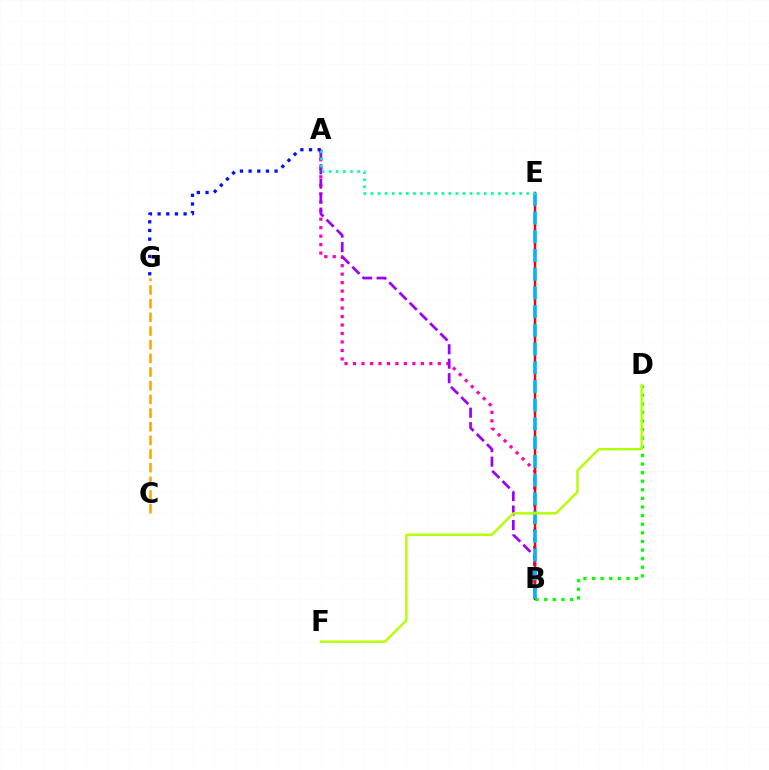{('A', 'B'): [{'color': '#ff00bd', 'line_style': 'dotted', 'thickness': 2.3}, {'color': '#9b00ff', 'line_style': 'dashed', 'thickness': 1.96}], ('A', 'G'): [{'color': '#0010ff', 'line_style': 'dotted', 'thickness': 2.35}], ('B', 'E'): [{'color': '#ff0000', 'line_style': 'solid', 'thickness': 1.78}, {'color': '#00b5ff', 'line_style': 'dashed', 'thickness': 2.54}], ('C', 'G'): [{'color': '#ffa500', 'line_style': 'dashed', 'thickness': 1.86}], ('B', 'D'): [{'color': '#08ff00', 'line_style': 'dotted', 'thickness': 2.34}], ('D', 'F'): [{'color': '#b3ff00', 'line_style': 'solid', 'thickness': 1.73}], ('A', 'E'): [{'color': '#00ff9d', 'line_style': 'dotted', 'thickness': 1.92}]}